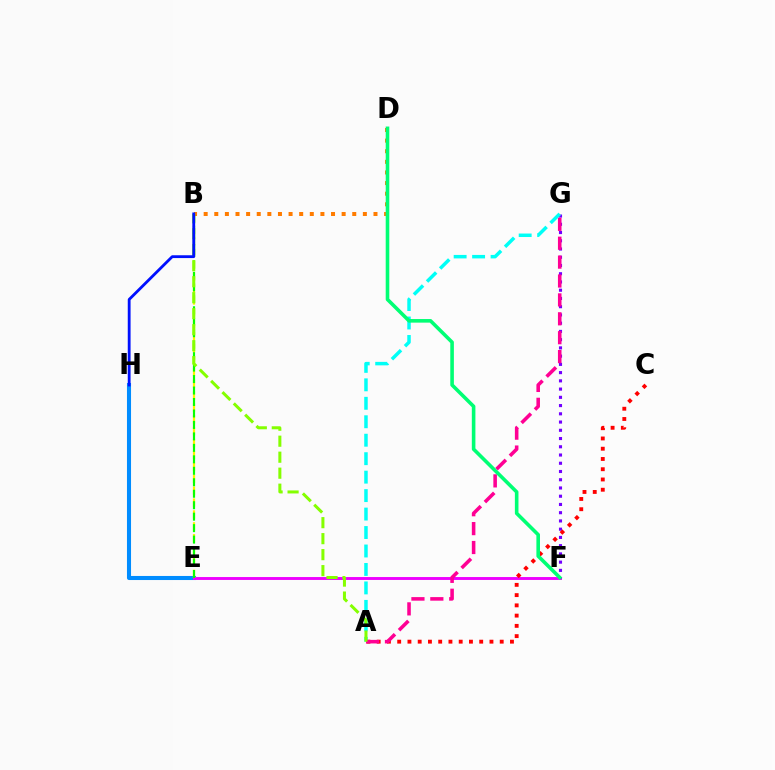{('E', 'H'): [{'color': '#008cff', 'line_style': 'solid', 'thickness': 2.93}], ('E', 'F'): [{'color': '#ee00ff', 'line_style': 'solid', 'thickness': 2.09}], ('F', 'G'): [{'color': '#7200ff', 'line_style': 'dotted', 'thickness': 2.24}], ('B', 'E'): [{'color': '#fcf500', 'line_style': 'dashed', 'thickness': 1.61}, {'color': '#08ff00', 'line_style': 'dashed', 'thickness': 1.56}], ('A', 'C'): [{'color': '#ff0000', 'line_style': 'dotted', 'thickness': 2.79}], ('B', 'D'): [{'color': '#ff7c00', 'line_style': 'dotted', 'thickness': 2.88}], ('A', 'G'): [{'color': '#00fff6', 'line_style': 'dashed', 'thickness': 2.51}, {'color': '#ff0094', 'line_style': 'dashed', 'thickness': 2.57}], ('D', 'F'): [{'color': '#00ff74', 'line_style': 'solid', 'thickness': 2.59}], ('A', 'B'): [{'color': '#84ff00', 'line_style': 'dashed', 'thickness': 2.17}], ('B', 'H'): [{'color': '#0010ff', 'line_style': 'solid', 'thickness': 2.03}]}